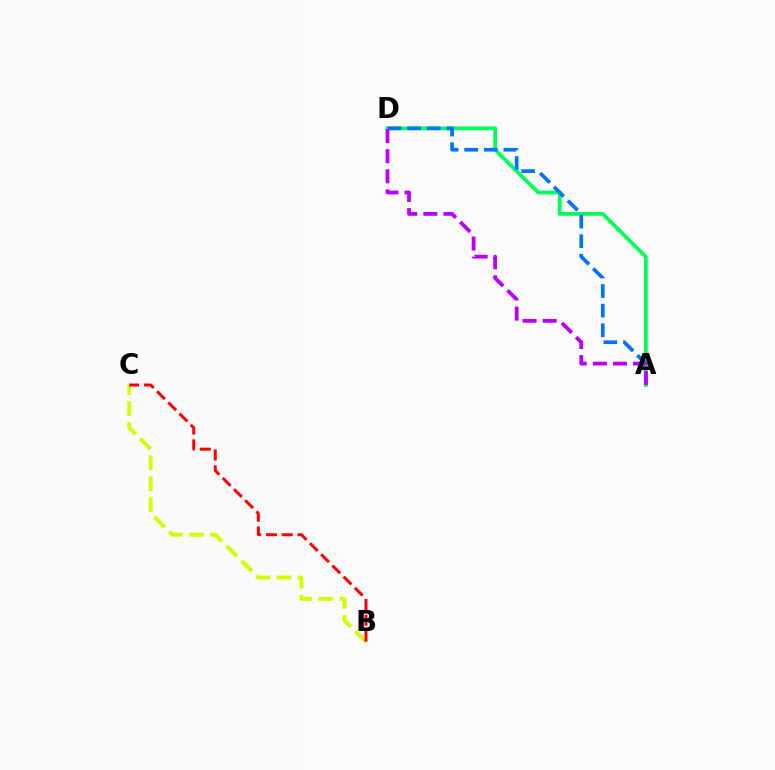{('A', 'D'): [{'color': '#00ff5c', 'line_style': 'solid', 'thickness': 2.73}, {'color': '#0074ff', 'line_style': 'dashed', 'thickness': 2.66}, {'color': '#b900ff', 'line_style': 'dashed', 'thickness': 2.73}], ('B', 'C'): [{'color': '#d1ff00', 'line_style': 'dashed', 'thickness': 2.86}, {'color': '#ff0000', 'line_style': 'dashed', 'thickness': 2.15}]}